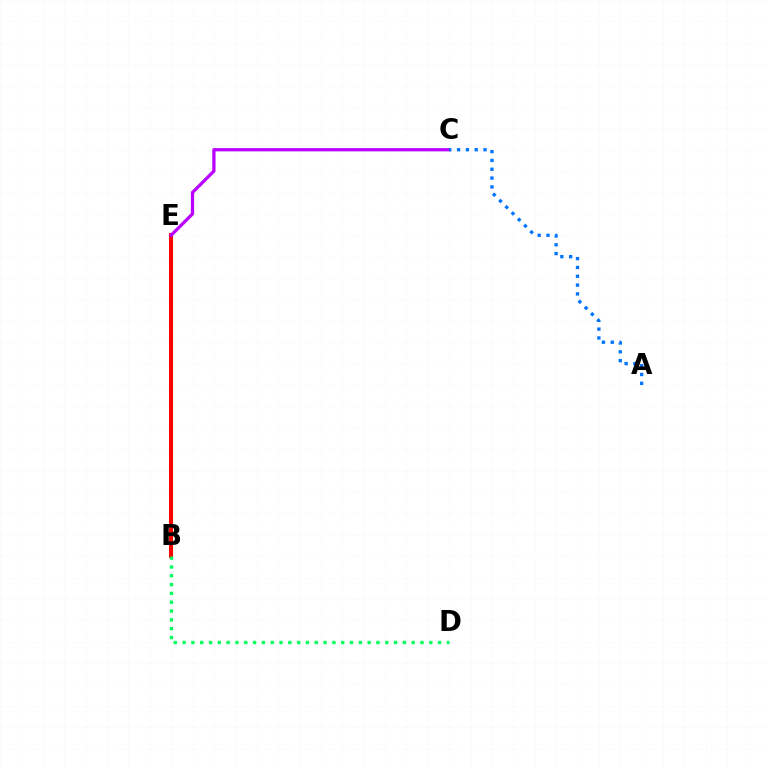{('B', 'E'): [{'color': '#d1ff00', 'line_style': 'solid', 'thickness': 2.24}, {'color': '#ff0000', 'line_style': 'solid', 'thickness': 2.88}], ('C', 'E'): [{'color': '#b900ff', 'line_style': 'solid', 'thickness': 2.34}], ('A', 'C'): [{'color': '#0074ff', 'line_style': 'dotted', 'thickness': 2.4}], ('B', 'D'): [{'color': '#00ff5c', 'line_style': 'dotted', 'thickness': 2.39}]}